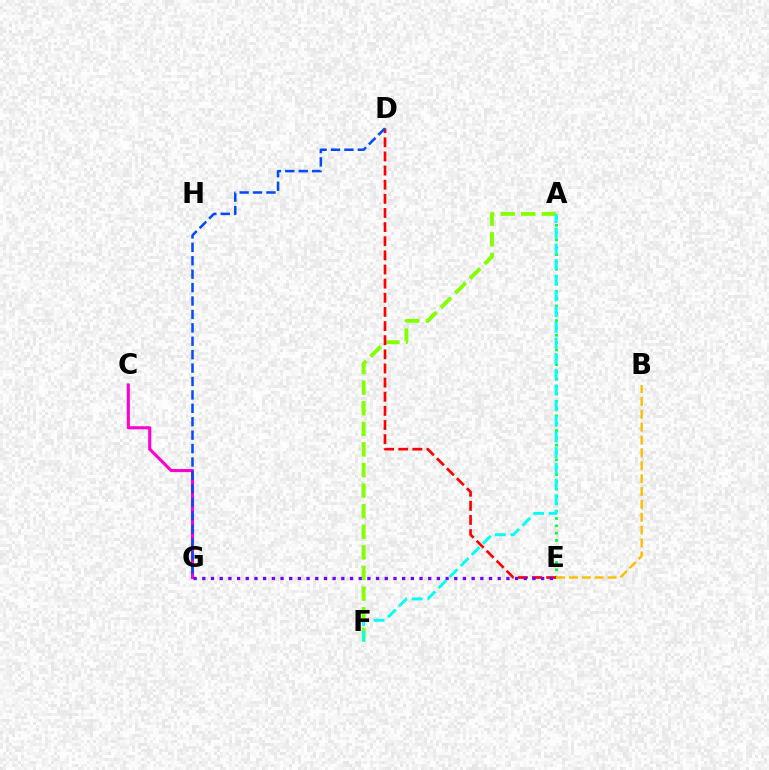{('A', 'F'): [{'color': '#84ff00', 'line_style': 'dashed', 'thickness': 2.8}, {'color': '#00fff6', 'line_style': 'dashed', 'thickness': 2.13}], ('A', 'E'): [{'color': '#00ff39', 'line_style': 'dotted', 'thickness': 1.99}], ('D', 'E'): [{'color': '#ff0000', 'line_style': 'dashed', 'thickness': 1.92}], ('C', 'G'): [{'color': '#ff00cf', 'line_style': 'solid', 'thickness': 2.23}], ('D', 'G'): [{'color': '#004bff', 'line_style': 'dashed', 'thickness': 1.82}], ('E', 'G'): [{'color': '#7200ff', 'line_style': 'dotted', 'thickness': 2.36}], ('B', 'E'): [{'color': '#ffbd00', 'line_style': 'dashed', 'thickness': 1.75}]}